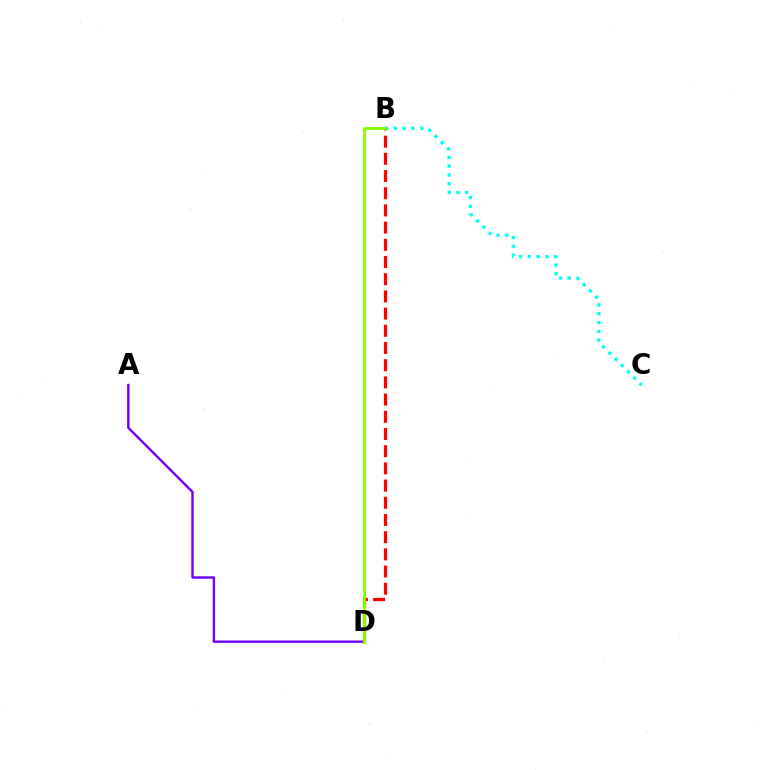{('A', 'D'): [{'color': '#7200ff', 'line_style': 'solid', 'thickness': 1.73}], ('B', 'D'): [{'color': '#ff0000', 'line_style': 'dashed', 'thickness': 2.34}, {'color': '#84ff00', 'line_style': 'solid', 'thickness': 2.06}], ('B', 'C'): [{'color': '#00fff6', 'line_style': 'dotted', 'thickness': 2.39}]}